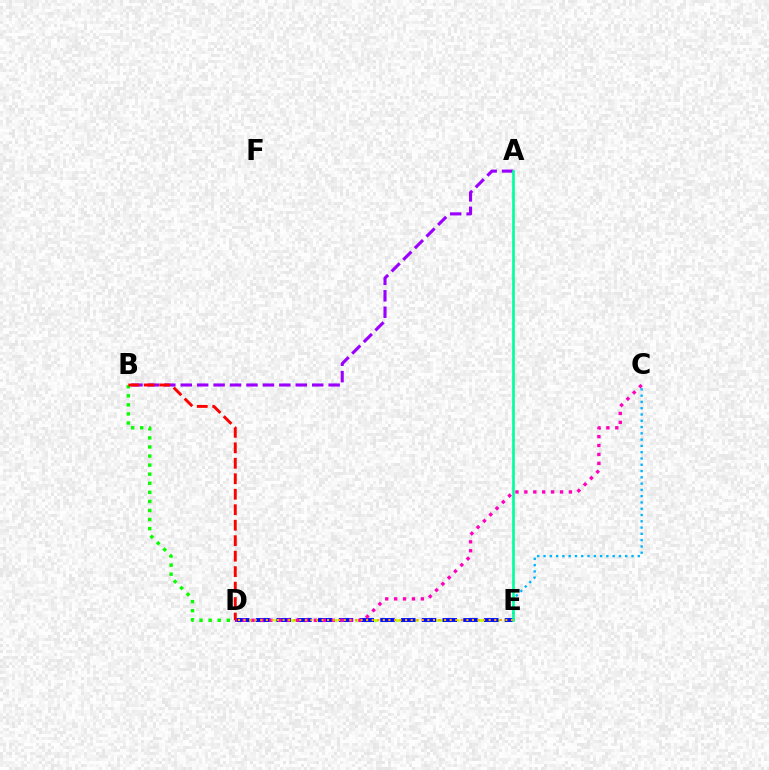{('C', 'E'): [{'color': '#00b5ff', 'line_style': 'dotted', 'thickness': 1.71}], ('A', 'B'): [{'color': '#9b00ff', 'line_style': 'dashed', 'thickness': 2.23}], ('B', 'D'): [{'color': '#08ff00', 'line_style': 'dotted', 'thickness': 2.46}, {'color': '#ff0000', 'line_style': 'dashed', 'thickness': 2.1}], ('D', 'E'): [{'color': '#b3ff00', 'line_style': 'dashed', 'thickness': 1.84}, {'color': '#0010ff', 'line_style': 'dashed', 'thickness': 2.82}, {'color': '#ffa500', 'line_style': 'dotted', 'thickness': 1.51}], ('C', 'D'): [{'color': '#ff00bd', 'line_style': 'dotted', 'thickness': 2.42}], ('A', 'E'): [{'color': '#00ff9d', 'line_style': 'solid', 'thickness': 1.91}]}